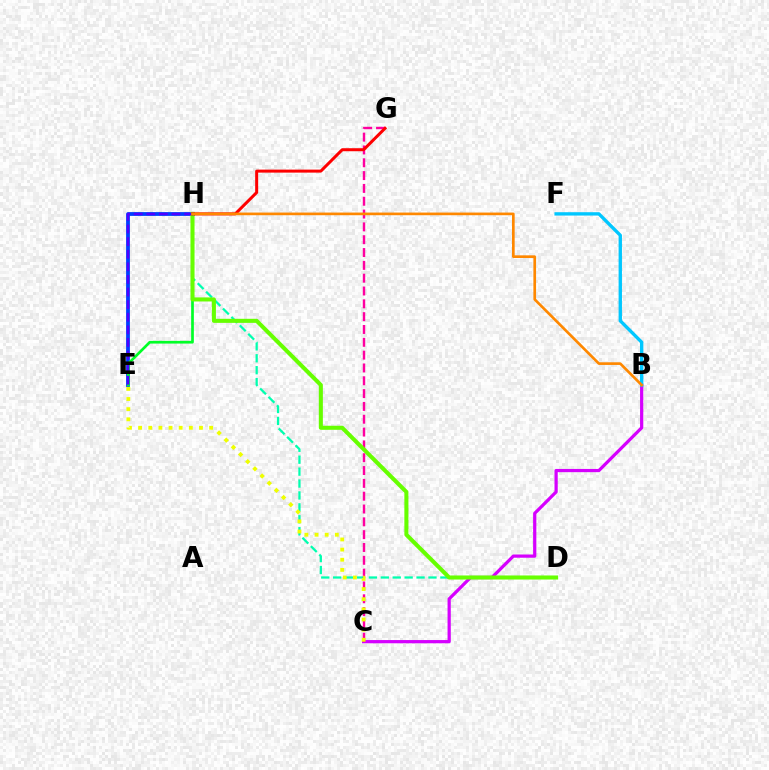{('D', 'H'): [{'color': '#00ffaf', 'line_style': 'dashed', 'thickness': 1.62}, {'color': '#66ff00', 'line_style': 'solid', 'thickness': 2.92}], ('E', 'H'): [{'color': '#003fff', 'line_style': 'solid', 'thickness': 2.73}, {'color': '#00ff27', 'line_style': 'solid', 'thickness': 1.94}, {'color': '#4f00ff', 'line_style': 'dashed', 'thickness': 1.71}], ('B', 'C'): [{'color': '#d600ff', 'line_style': 'solid', 'thickness': 2.32}], ('C', 'G'): [{'color': '#ff00a0', 'line_style': 'dashed', 'thickness': 1.74}], ('B', 'F'): [{'color': '#00c7ff', 'line_style': 'solid', 'thickness': 2.42}], ('G', 'H'): [{'color': '#ff0000', 'line_style': 'solid', 'thickness': 2.16}], ('C', 'E'): [{'color': '#eeff00', 'line_style': 'dotted', 'thickness': 2.76}], ('B', 'H'): [{'color': '#ff8800', 'line_style': 'solid', 'thickness': 1.92}]}